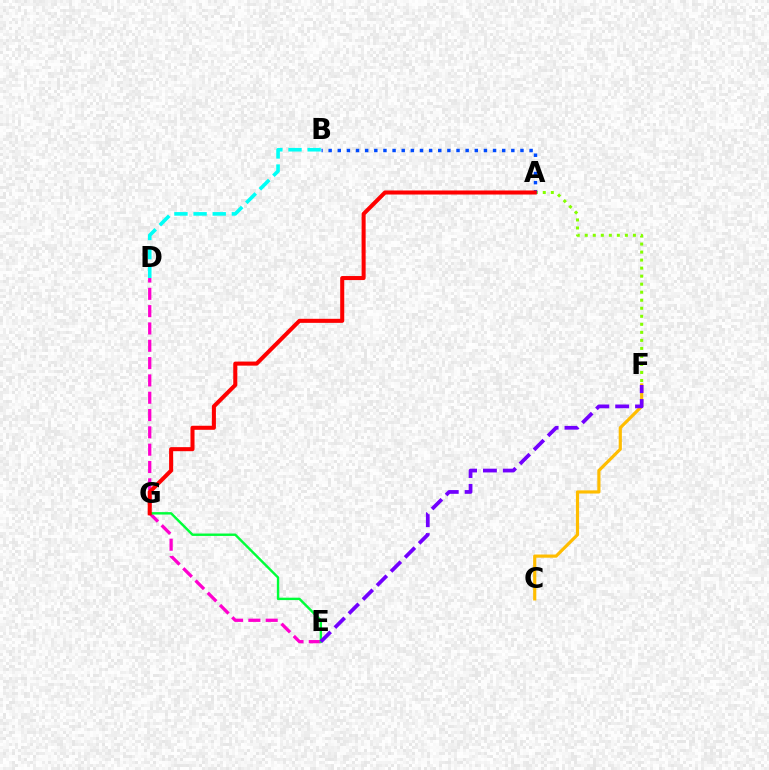{('C', 'F'): [{'color': '#ffbd00', 'line_style': 'solid', 'thickness': 2.28}], ('B', 'D'): [{'color': '#00fff6', 'line_style': 'dashed', 'thickness': 2.6}], ('D', 'E'): [{'color': '#ff00cf', 'line_style': 'dashed', 'thickness': 2.35}], ('E', 'G'): [{'color': '#00ff39', 'line_style': 'solid', 'thickness': 1.73}], ('A', 'F'): [{'color': '#84ff00', 'line_style': 'dotted', 'thickness': 2.18}], ('A', 'B'): [{'color': '#004bff', 'line_style': 'dotted', 'thickness': 2.48}], ('A', 'G'): [{'color': '#ff0000', 'line_style': 'solid', 'thickness': 2.91}], ('E', 'F'): [{'color': '#7200ff', 'line_style': 'dashed', 'thickness': 2.7}]}